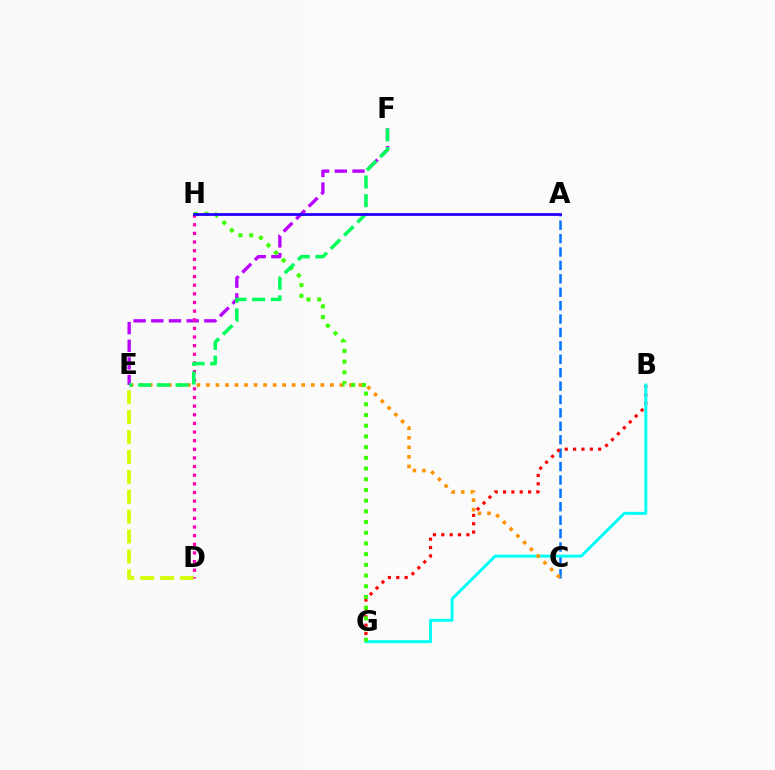{('D', 'E'): [{'color': '#d1ff00', 'line_style': 'dashed', 'thickness': 2.7}], ('A', 'C'): [{'color': '#0074ff', 'line_style': 'dashed', 'thickness': 1.82}], ('B', 'G'): [{'color': '#ff0000', 'line_style': 'dotted', 'thickness': 2.27}, {'color': '#00fff6', 'line_style': 'solid', 'thickness': 2.13}], ('E', 'F'): [{'color': '#b900ff', 'line_style': 'dashed', 'thickness': 2.4}, {'color': '#00ff5c', 'line_style': 'dashed', 'thickness': 2.54}], ('D', 'H'): [{'color': '#ff00ac', 'line_style': 'dotted', 'thickness': 2.35}], ('C', 'E'): [{'color': '#ff9400', 'line_style': 'dotted', 'thickness': 2.59}], ('G', 'H'): [{'color': '#3dff00', 'line_style': 'dotted', 'thickness': 2.91}], ('A', 'H'): [{'color': '#2500ff', 'line_style': 'solid', 'thickness': 2.01}]}